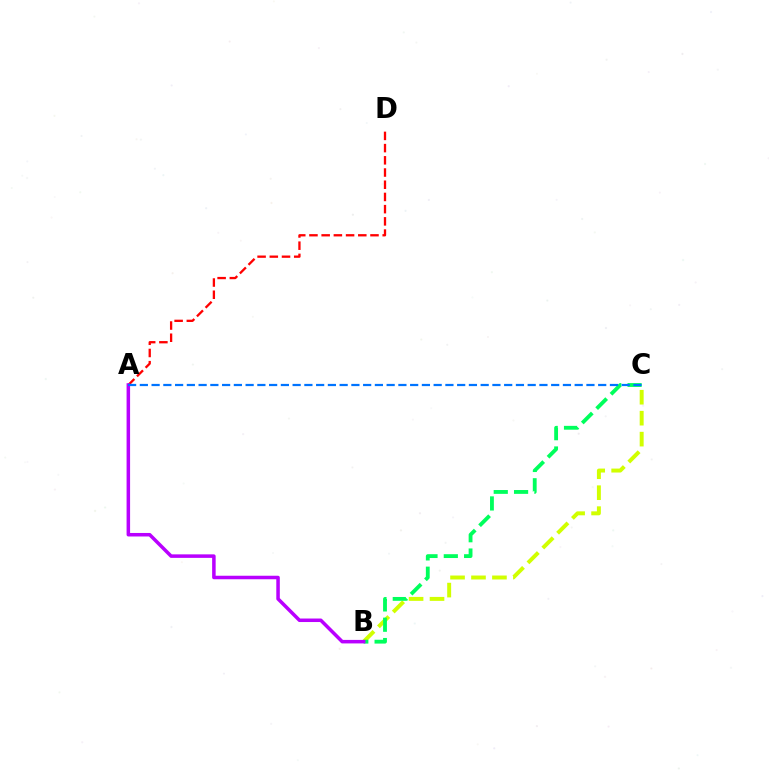{('B', 'C'): [{'color': '#d1ff00', 'line_style': 'dashed', 'thickness': 2.85}, {'color': '#00ff5c', 'line_style': 'dashed', 'thickness': 2.76}], ('A', 'D'): [{'color': '#ff0000', 'line_style': 'dashed', 'thickness': 1.66}], ('A', 'B'): [{'color': '#b900ff', 'line_style': 'solid', 'thickness': 2.53}], ('A', 'C'): [{'color': '#0074ff', 'line_style': 'dashed', 'thickness': 1.6}]}